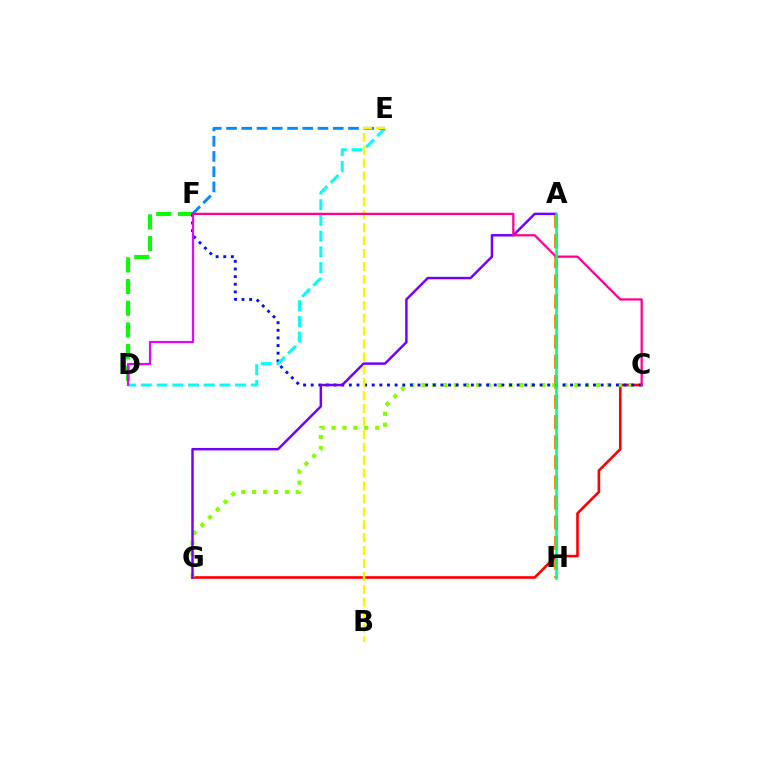{('A', 'H'): [{'color': '#ff7c00', 'line_style': 'dashed', 'thickness': 2.73}, {'color': '#00ff74', 'line_style': 'solid', 'thickness': 1.85}], ('C', 'G'): [{'color': '#ff0000', 'line_style': 'solid', 'thickness': 1.9}, {'color': '#84ff00', 'line_style': 'dotted', 'thickness': 2.97}], ('D', 'F'): [{'color': '#08ff00', 'line_style': 'dashed', 'thickness': 2.94}, {'color': '#ee00ff', 'line_style': 'solid', 'thickness': 1.57}], ('C', 'F'): [{'color': '#0010ff', 'line_style': 'dotted', 'thickness': 2.07}, {'color': '#ff0094', 'line_style': 'solid', 'thickness': 1.63}], ('D', 'E'): [{'color': '#00fff6', 'line_style': 'dashed', 'thickness': 2.13}], ('E', 'F'): [{'color': '#008cff', 'line_style': 'dashed', 'thickness': 2.07}], ('A', 'G'): [{'color': '#7200ff', 'line_style': 'solid', 'thickness': 1.77}], ('B', 'E'): [{'color': '#fcf500', 'line_style': 'dashed', 'thickness': 1.75}]}